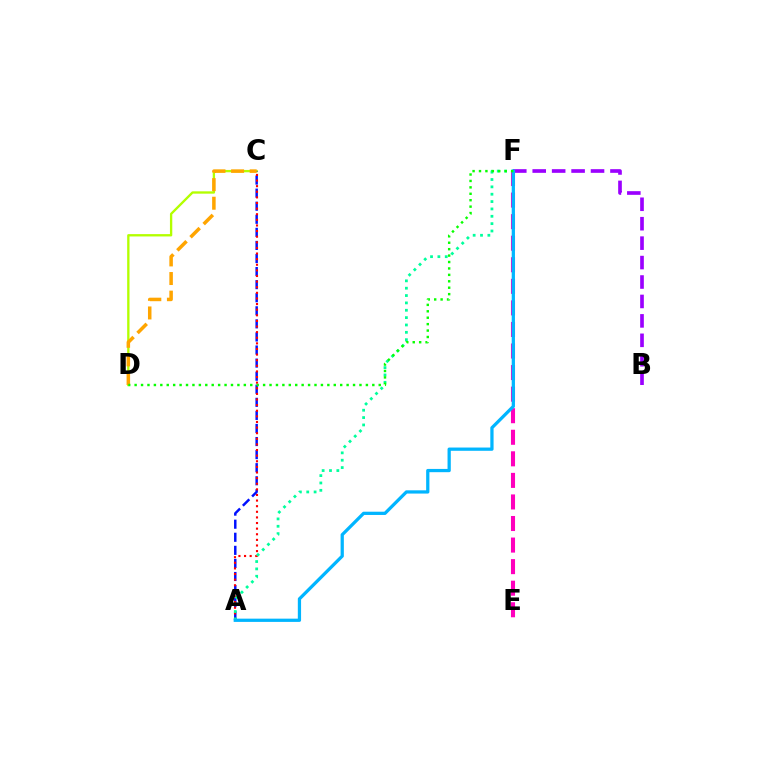{('C', 'D'): [{'color': '#b3ff00', 'line_style': 'solid', 'thickness': 1.68}, {'color': '#ffa500', 'line_style': 'dashed', 'thickness': 2.53}], ('A', 'C'): [{'color': '#0010ff', 'line_style': 'dashed', 'thickness': 1.78}, {'color': '#ff0000', 'line_style': 'dotted', 'thickness': 1.53}], ('A', 'F'): [{'color': '#00ff9d', 'line_style': 'dotted', 'thickness': 2.0}, {'color': '#00b5ff', 'line_style': 'solid', 'thickness': 2.34}], ('B', 'F'): [{'color': '#9b00ff', 'line_style': 'dashed', 'thickness': 2.64}], ('E', 'F'): [{'color': '#ff00bd', 'line_style': 'dashed', 'thickness': 2.93}], ('D', 'F'): [{'color': '#08ff00', 'line_style': 'dotted', 'thickness': 1.75}]}